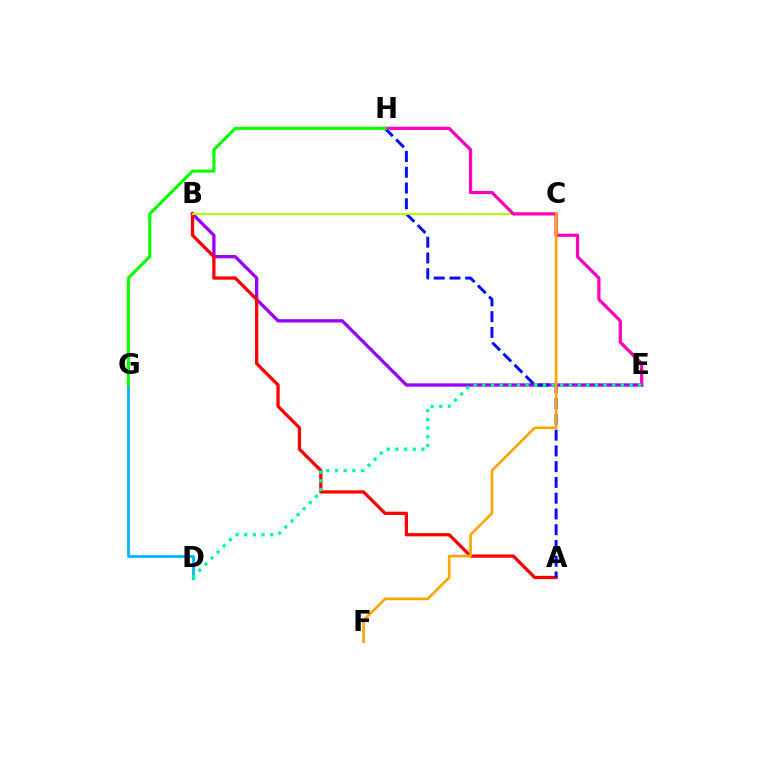{('B', 'E'): [{'color': '#9b00ff', 'line_style': 'solid', 'thickness': 2.38}], ('A', 'B'): [{'color': '#ff0000', 'line_style': 'solid', 'thickness': 2.35}], ('A', 'H'): [{'color': '#0010ff', 'line_style': 'dashed', 'thickness': 2.14}], ('D', 'G'): [{'color': '#00b5ff', 'line_style': 'solid', 'thickness': 1.97}], ('B', 'C'): [{'color': '#b3ff00', 'line_style': 'solid', 'thickness': 1.55}], ('E', 'H'): [{'color': '#ff00bd', 'line_style': 'solid', 'thickness': 2.33}], ('G', 'H'): [{'color': '#08ff00', 'line_style': 'solid', 'thickness': 2.21}], ('C', 'F'): [{'color': '#ffa500', 'line_style': 'solid', 'thickness': 1.92}], ('D', 'E'): [{'color': '#00ff9d', 'line_style': 'dotted', 'thickness': 2.35}]}